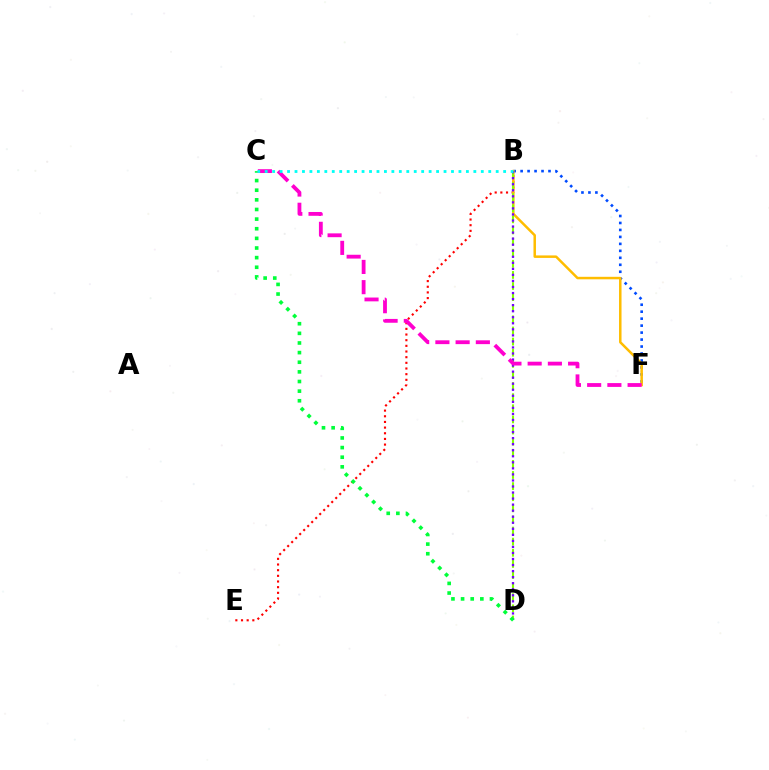{('B', 'E'): [{'color': '#ff0000', 'line_style': 'dotted', 'thickness': 1.54}], ('B', 'F'): [{'color': '#004bff', 'line_style': 'dotted', 'thickness': 1.89}, {'color': '#ffbd00', 'line_style': 'solid', 'thickness': 1.8}], ('B', 'D'): [{'color': '#84ff00', 'line_style': 'dashed', 'thickness': 1.51}, {'color': '#7200ff', 'line_style': 'dotted', 'thickness': 1.64}], ('C', 'D'): [{'color': '#00ff39', 'line_style': 'dotted', 'thickness': 2.62}], ('C', 'F'): [{'color': '#ff00cf', 'line_style': 'dashed', 'thickness': 2.75}], ('B', 'C'): [{'color': '#00fff6', 'line_style': 'dotted', 'thickness': 2.02}]}